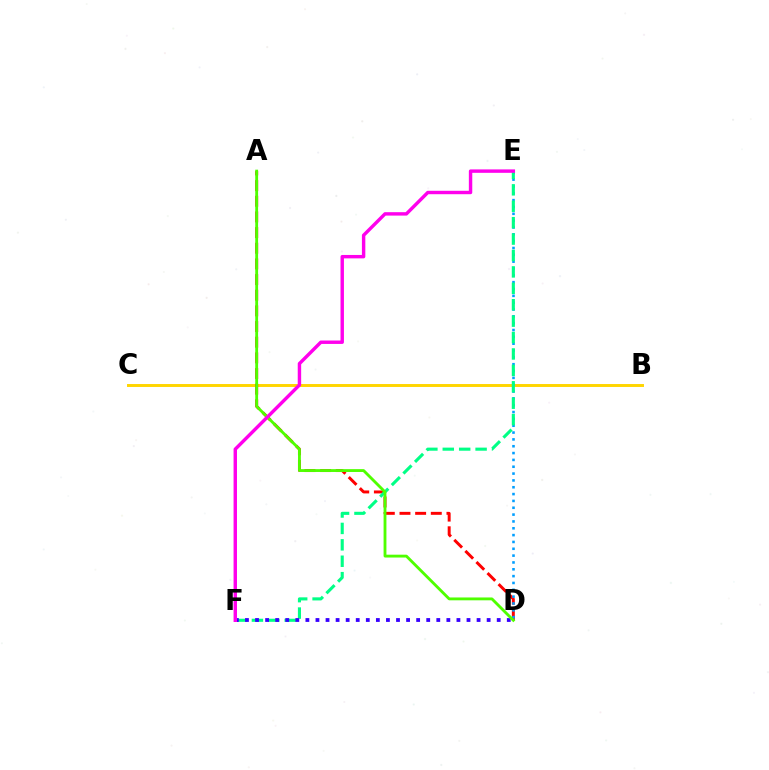{('B', 'C'): [{'color': '#ffd500', 'line_style': 'solid', 'thickness': 2.11}], ('A', 'D'): [{'color': '#ff0000', 'line_style': 'dashed', 'thickness': 2.13}, {'color': '#4fff00', 'line_style': 'solid', 'thickness': 2.05}], ('D', 'E'): [{'color': '#009eff', 'line_style': 'dotted', 'thickness': 1.86}], ('E', 'F'): [{'color': '#00ff86', 'line_style': 'dashed', 'thickness': 2.23}, {'color': '#ff00ed', 'line_style': 'solid', 'thickness': 2.46}], ('D', 'F'): [{'color': '#3700ff', 'line_style': 'dotted', 'thickness': 2.74}]}